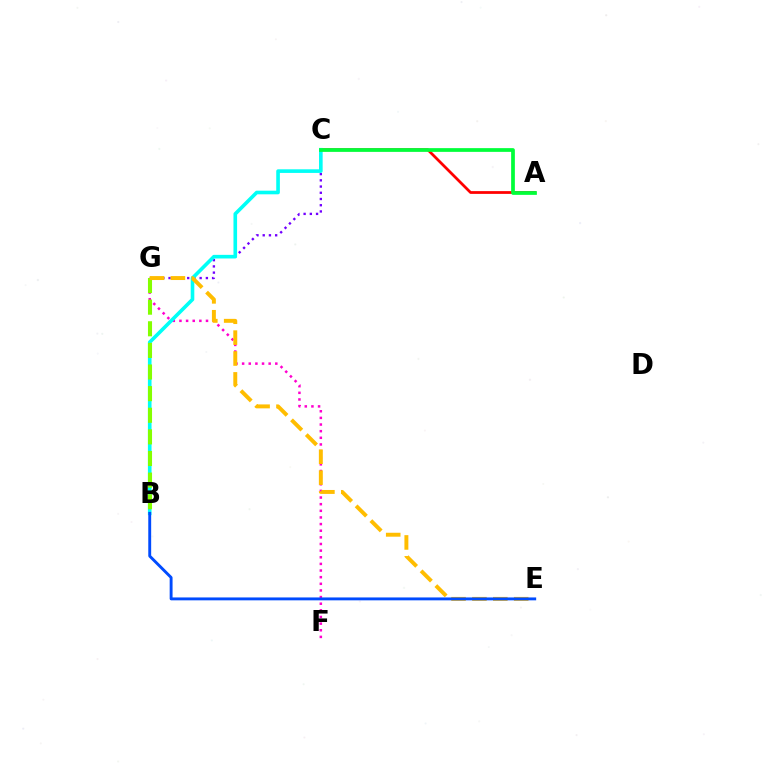{('F', 'G'): [{'color': '#ff00cf', 'line_style': 'dotted', 'thickness': 1.8}], ('A', 'C'): [{'color': '#ff0000', 'line_style': 'solid', 'thickness': 1.99}, {'color': '#00ff39', 'line_style': 'solid', 'thickness': 2.68}], ('C', 'G'): [{'color': '#7200ff', 'line_style': 'dotted', 'thickness': 1.69}], ('B', 'C'): [{'color': '#00fff6', 'line_style': 'solid', 'thickness': 2.61}], ('B', 'G'): [{'color': '#84ff00', 'line_style': 'dashed', 'thickness': 2.94}], ('E', 'G'): [{'color': '#ffbd00', 'line_style': 'dashed', 'thickness': 2.84}], ('B', 'E'): [{'color': '#004bff', 'line_style': 'solid', 'thickness': 2.08}]}